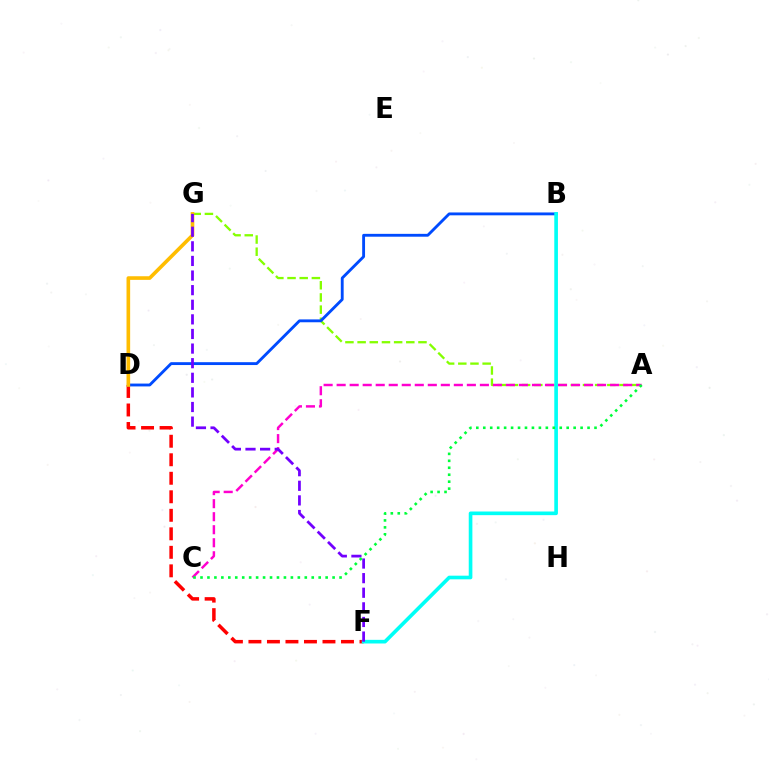{('D', 'F'): [{'color': '#ff0000', 'line_style': 'dashed', 'thickness': 2.51}], ('A', 'G'): [{'color': '#84ff00', 'line_style': 'dashed', 'thickness': 1.65}], ('B', 'D'): [{'color': '#004bff', 'line_style': 'solid', 'thickness': 2.05}], ('A', 'C'): [{'color': '#ff00cf', 'line_style': 'dashed', 'thickness': 1.77}, {'color': '#00ff39', 'line_style': 'dotted', 'thickness': 1.89}], ('D', 'G'): [{'color': '#ffbd00', 'line_style': 'solid', 'thickness': 2.62}], ('B', 'F'): [{'color': '#00fff6', 'line_style': 'solid', 'thickness': 2.62}], ('F', 'G'): [{'color': '#7200ff', 'line_style': 'dashed', 'thickness': 1.98}]}